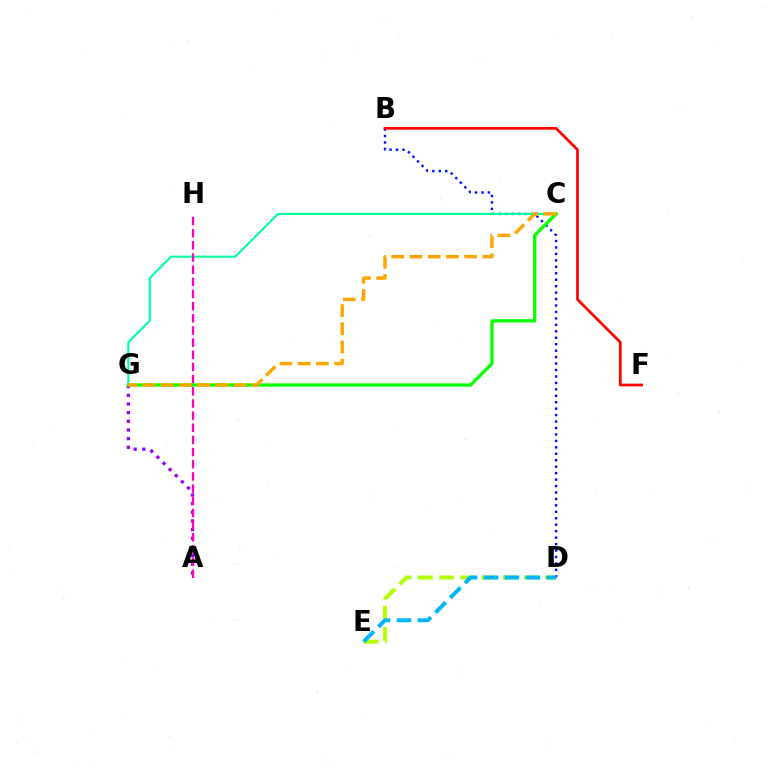{('B', 'D'): [{'color': '#0010ff', 'line_style': 'dotted', 'thickness': 1.75}], ('C', 'G'): [{'color': '#00ff9d', 'line_style': 'solid', 'thickness': 1.5}, {'color': '#08ff00', 'line_style': 'solid', 'thickness': 2.36}, {'color': '#ffa500', 'line_style': 'dashed', 'thickness': 2.48}], ('D', 'E'): [{'color': '#b3ff00', 'line_style': 'dashed', 'thickness': 2.88}, {'color': '#00b5ff', 'line_style': 'dashed', 'thickness': 2.85}], ('A', 'G'): [{'color': '#9b00ff', 'line_style': 'dotted', 'thickness': 2.36}], ('B', 'F'): [{'color': '#ff0000', 'line_style': 'solid', 'thickness': 1.96}], ('A', 'H'): [{'color': '#ff00bd', 'line_style': 'dashed', 'thickness': 1.65}]}